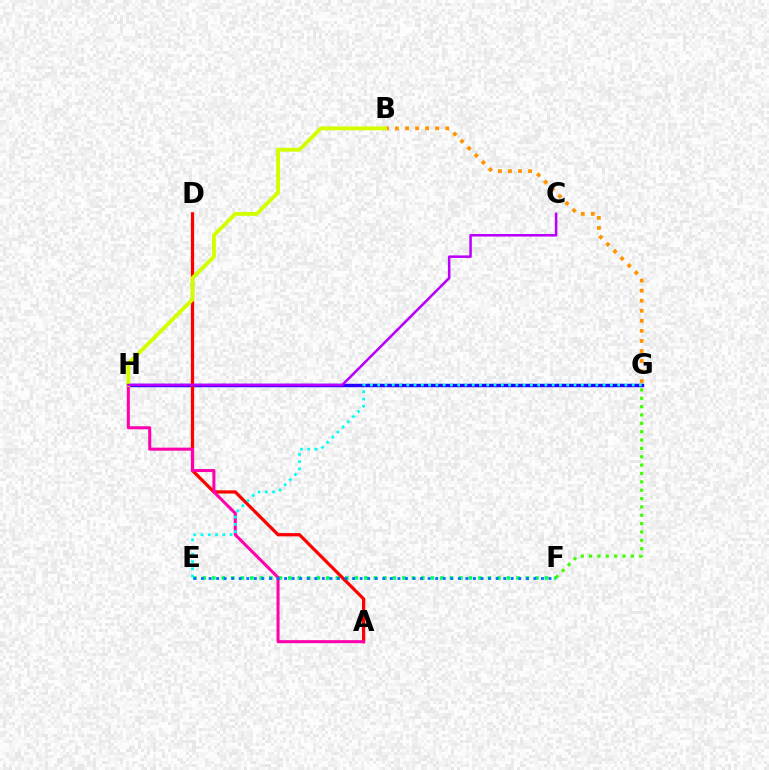{('G', 'H'): [{'color': '#2500ff', 'line_style': 'solid', 'thickness': 2.48}], ('B', 'G'): [{'color': '#ff9400', 'line_style': 'dotted', 'thickness': 2.73}], ('E', 'F'): [{'color': '#00ff5c', 'line_style': 'dotted', 'thickness': 2.58}, {'color': '#0074ff', 'line_style': 'dotted', 'thickness': 2.05}], ('F', 'G'): [{'color': '#3dff00', 'line_style': 'dotted', 'thickness': 2.27}], ('A', 'D'): [{'color': '#ff0000', 'line_style': 'solid', 'thickness': 2.33}], ('A', 'H'): [{'color': '#ff00ac', 'line_style': 'solid', 'thickness': 2.18}], ('E', 'G'): [{'color': '#00fff6', 'line_style': 'dotted', 'thickness': 1.98}], ('B', 'H'): [{'color': '#d1ff00', 'line_style': 'solid', 'thickness': 2.8}], ('C', 'H'): [{'color': '#b900ff', 'line_style': 'solid', 'thickness': 1.83}]}